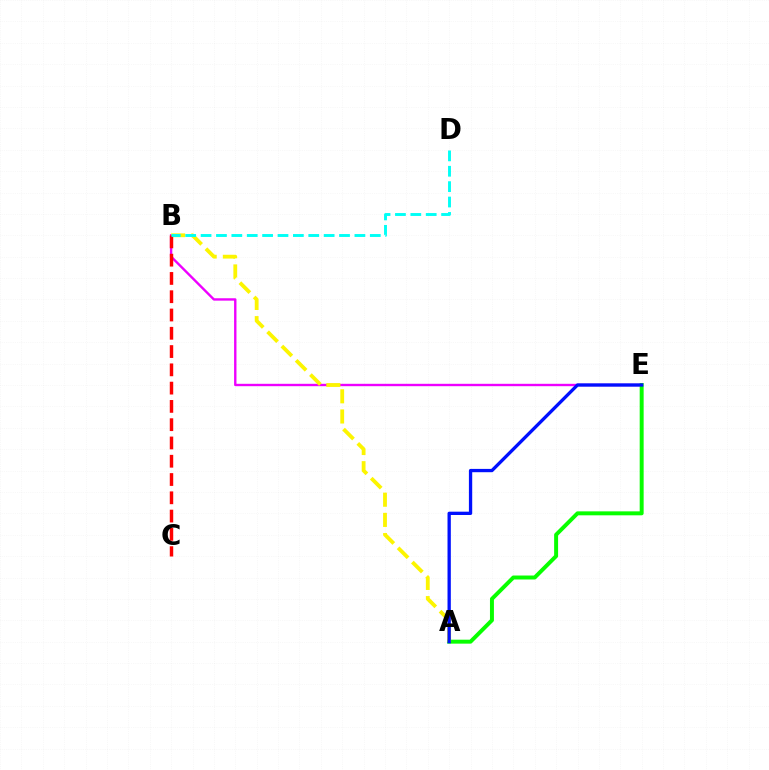{('B', 'E'): [{'color': '#ee00ff', 'line_style': 'solid', 'thickness': 1.72}], ('A', 'E'): [{'color': '#08ff00', 'line_style': 'solid', 'thickness': 2.85}, {'color': '#0010ff', 'line_style': 'solid', 'thickness': 2.38}], ('A', 'B'): [{'color': '#fcf500', 'line_style': 'dashed', 'thickness': 2.74}], ('B', 'C'): [{'color': '#ff0000', 'line_style': 'dashed', 'thickness': 2.48}], ('B', 'D'): [{'color': '#00fff6', 'line_style': 'dashed', 'thickness': 2.09}]}